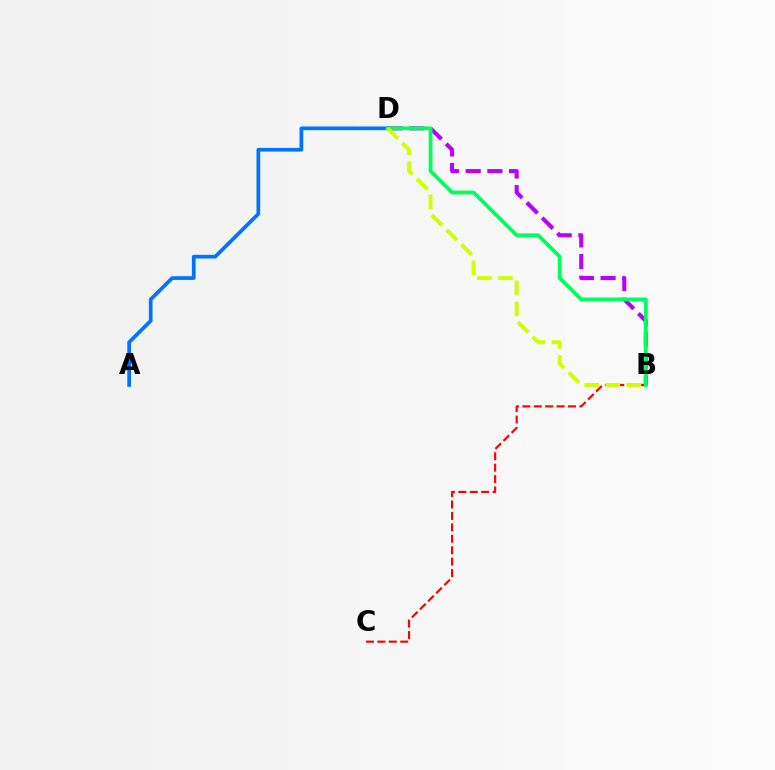{('B', 'C'): [{'color': '#ff0000', 'line_style': 'dashed', 'thickness': 1.55}], ('A', 'D'): [{'color': '#0074ff', 'line_style': 'solid', 'thickness': 2.68}], ('B', 'D'): [{'color': '#b900ff', 'line_style': 'dashed', 'thickness': 2.94}, {'color': '#00ff5c', 'line_style': 'solid', 'thickness': 2.74}, {'color': '#d1ff00', 'line_style': 'dashed', 'thickness': 2.85}]}